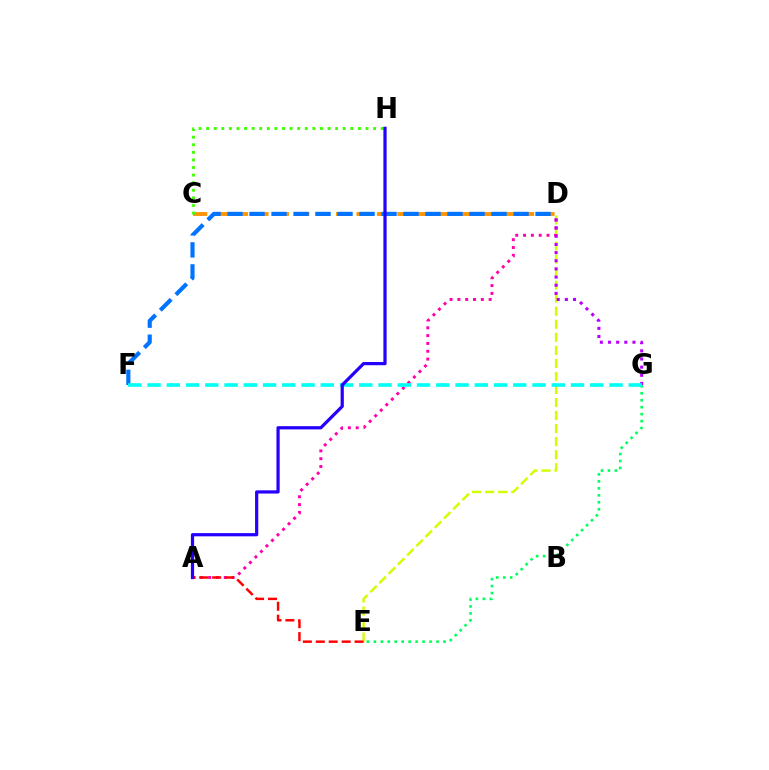{('D', 'E'): [{'color': '#d1ff00', 'line_style': 'dashed', 'thickness': 1.77}], ('C', 'D'): [{'color': '#ff9400', 'line_style': 'dashed', 'thickness': 2.78}], ('A', 'D'): [{'color': '#ff00ac', 'line_style': 'dotted', 'thickness': 2.13}], ('D', 'F'): [{'color': '#0074ff', 'line_style': 'dashed', 'thickness': 2.99}], ('C', 'H'): [{'color': '#3dff00', 'line_style': 'dotted', 'thickness': 2.06}], ('E', 'G'): [{'color': '#00ff5c', 'line_style': 'dotted', 'thickness': 1.89}], ('D', 'G'): [{'color': '#b900ff', 'line_style': 'dotted', 'thickness': 2.22}], ('F', 'G'): [{'color': '#00fff6', 'line_style': 'dashed', 'thickness': 2.61}], ('A', 'E'): [{'color': '#ff0000', 'line_style': 'dashed', 'thickness': 1.76}], ('A', 'H'): [{'color': '#2500ff', 'line_style': 'solid', 'thickness': 2.32}]}